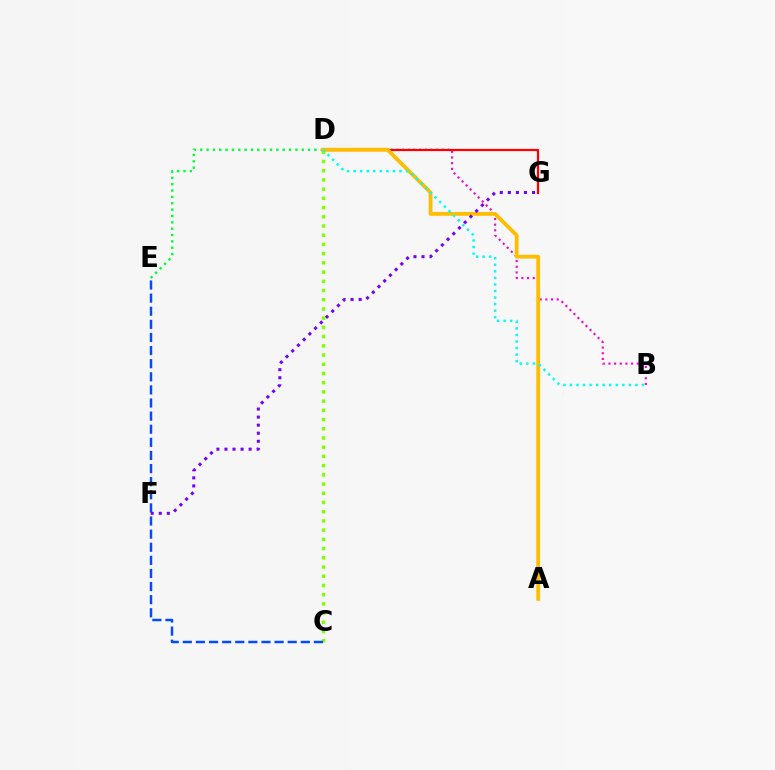{('D', 'E'): [{'color': '#00ff39', 'line_style': 'dotted', 'thickness': 1.72}], ('C', 'D'): [{'color': '#84ff00', 'line_style': 'dotted', 'thickness': 2.5}], ('B', 'D'): [{'color': '#ff00cf', 'line_style': 'dotted', 'thickness': 1.54}, {'color': '#00fff6', 'line_style': 'dotted', 'thickness': 1.78}], ('D', 'G'): [{'color': '#ff0000', 'line_style': 'solid', 'thickness': 1.6}], ('C', 'E'): [{'color': '#004bff', 'line_style': 'dashed', 'thickness': 1.78}], ('A', 'D'): [{'color': '#ffbd00', 'line_style': 'solid', 'thickness': 2.74}], ('F', 'G'): [{'color': '#7200ff', 'line_style': 'dotted', 'thickness': 2.19}]}